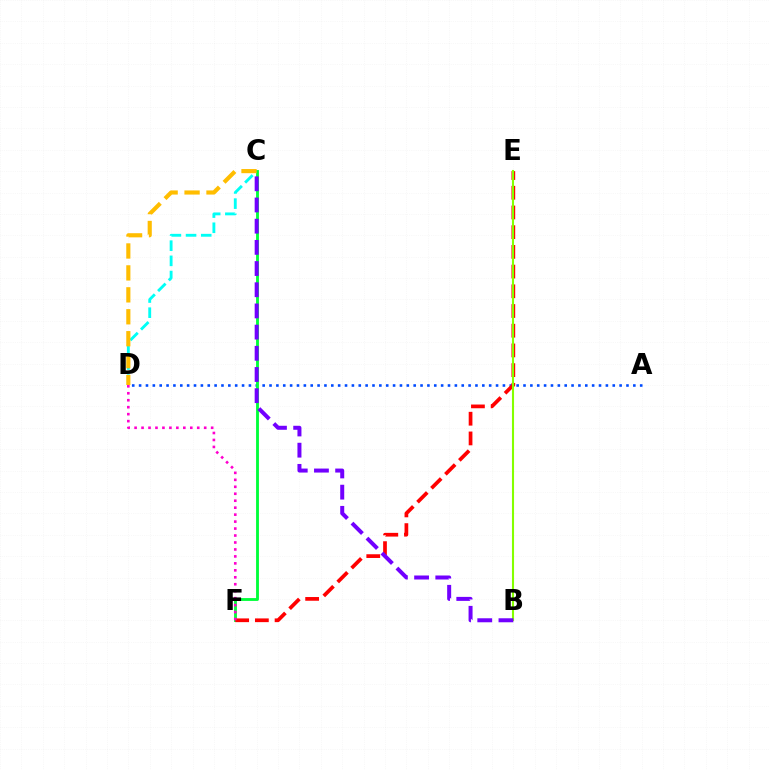{('C', 'D'): [{'color': '#00fff6', 'line_style': 'dashed', 'thickness': 2.06}, {'color': '#ffbd00', 'line_style': 'dashed', 'thickness': 2.98}], ('A', 'D'): [{'color': '#004bff', 'line_style': 'dotted', 'thickness': 1.87}], ('C', 'F'): [{'color': '#00ff39', 'line_style': 'solid', 'thickness': 2.05}], ('E', 'F'): [{'color': '#ff0000', 'line_style': 'dashed', 'thickness': 2.68}], ('D', 'F'): [{'color': '#ff00cf', 'line_style': 'dotted', 'thickness': 1.89}], ('B', 'E'): [{'color': '#84ff00', 'line_style': 'solid', 'thickness': 1.51}], ('B', 'C'): [{'color': '#7200ff', 'line_style': 'dashed', 'thickness': 2.88}]}